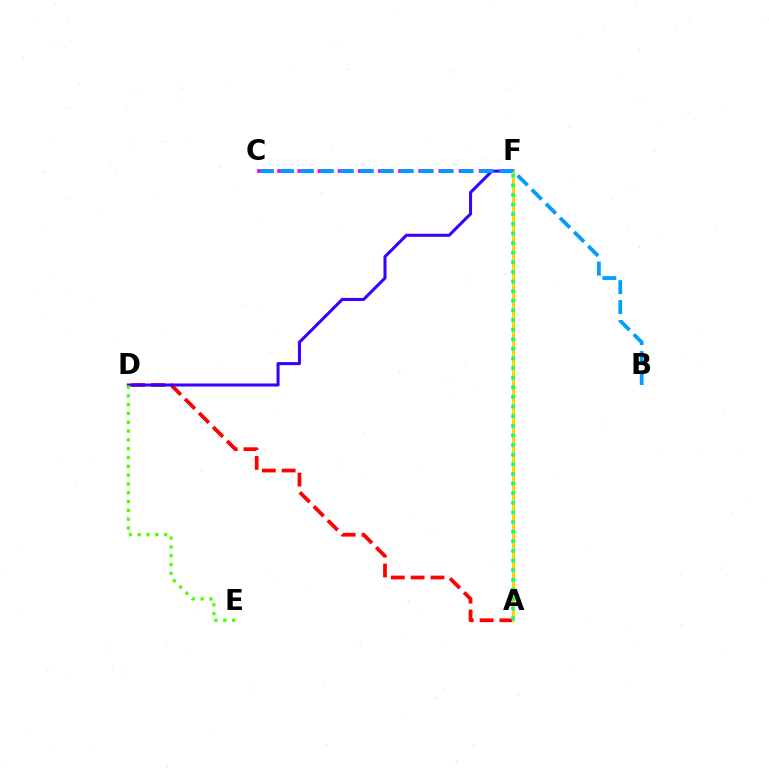{('A', 'D'): [{'color': '#ff0000', 'line_style': 'dashed', 'thickness': 2.69}], ('D', 'F'): [{'color': '#3700ff', 'line_style': 'solid', 'thickness': 2.19}], ('C', 'F'): [{'color': '#ff00ed', 'line_style': 'dashed', 'thickness': 2.74}], ('D', 'E'): [{'color': '#4fff00', 'line_style': 'dotted', 'thickness': 2.39}], ('A', 'F'): [{'color': '#ffd500', 'line_style': 'solid', 'thickness': 2.19}, {'color': '#00ff86', 'line_style': 'dotted', 'thickness': 2.61}], ('B', 'C'): [{'color': '#009eff', 'line_style': 'dashed', 'thickness': 2.71}]}